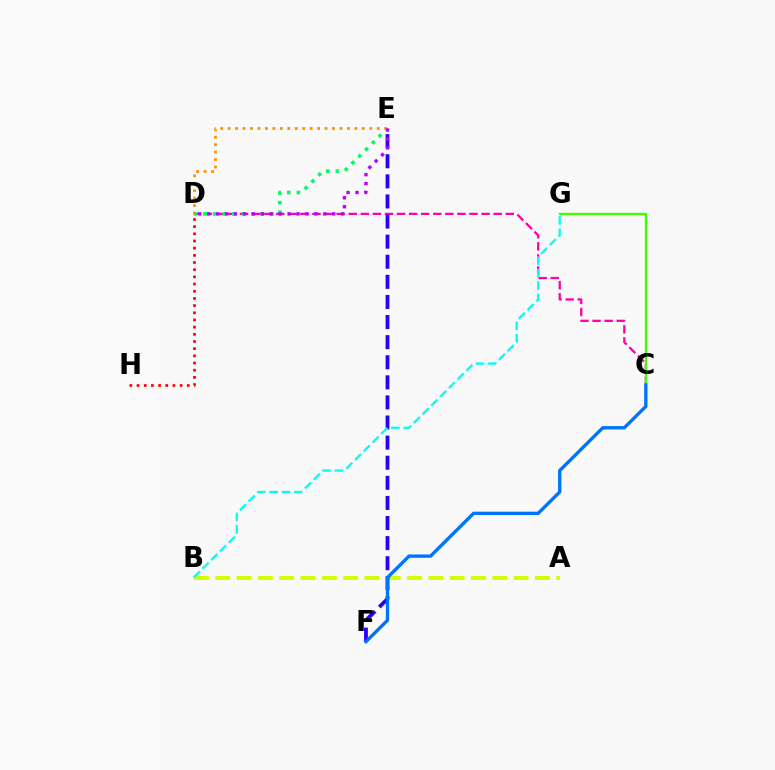{('C', 'D'): [{'color': '#ff00ac', 'line_style': 'dashed', 'thickness': 1.64}], ('A', 'B'): [{'color': '#d1ff00', 'line_style': 'dashed', 'thickness': 2.89}], ('C', 'G'): [{'color': '#3dff00', 'line_style': 'solid', 'thickness': 1.67}], ('D', 'E'): [{'color': '#00ff5c', 'line_style': 'dotted', 'thickness': 2.6}, {'color': '#ff9400', 'line_style': 'dotted', 'thickness': 2.03}, {'color': '#b900ff', 'line_style': 'dotted', 'thickness': 2.43}], ('E', 'F'): [{'color': '#2500ff', 'line_style': 'dashed', 'thickness': 2.73}], ('D', 'H'): [{'color': '#ff0000', 'line_style': 'dotted', 'thickness': 1.95}], ('B', 'G'): [{'color': '#00fff6', 'line_style': 'dashed', 'thickness': 1.68}], ('C', 'F'): [{'color': '#0074ff', 'line_style': 'solid', 'thickness': 2.41}]}